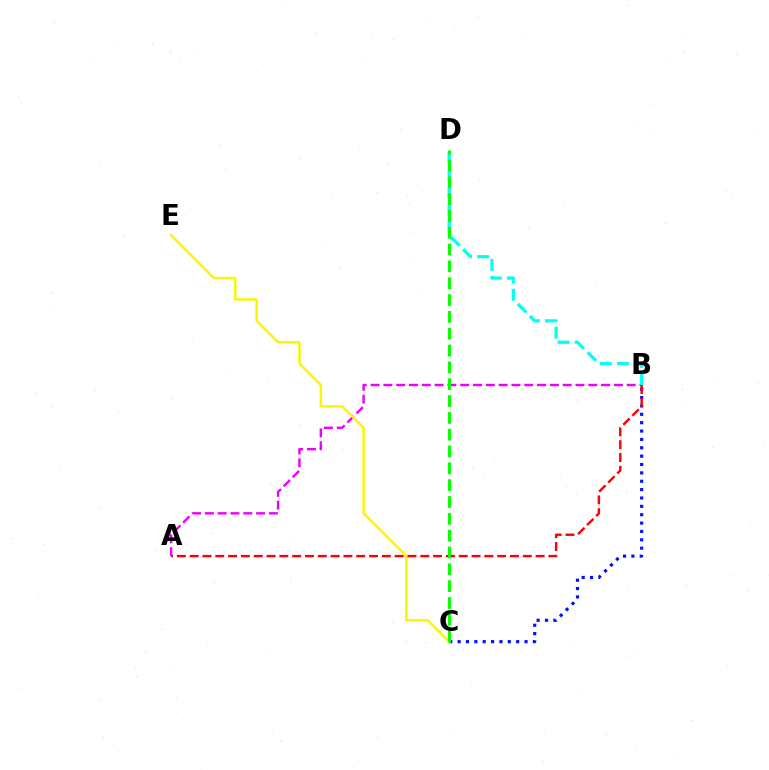{('A', 'B'): [{'color': '#ee00ff', 'line_style': 'dashed', 'thickness': 1.74}, {'color': '#ff0000', 'line_style': 'dashed', 'thickness': 1.74}], ('B', 'C'): [{'color': '#0010ff', 'line_style': 'dotted', 'thickness': 2.27}], ('C', 'E'): [{'color': '#fcf500', 'line_style': 'solid', 'thickness': 1.77}], ('B', 'D'): [{'color': '#00fff6', 'line_style': 'dashed', 'thickness': 2.32}], ('C', 'D'): [{'color': '#08ff00', 'line_style': 'dashed', 'thickness': 2.29}]}